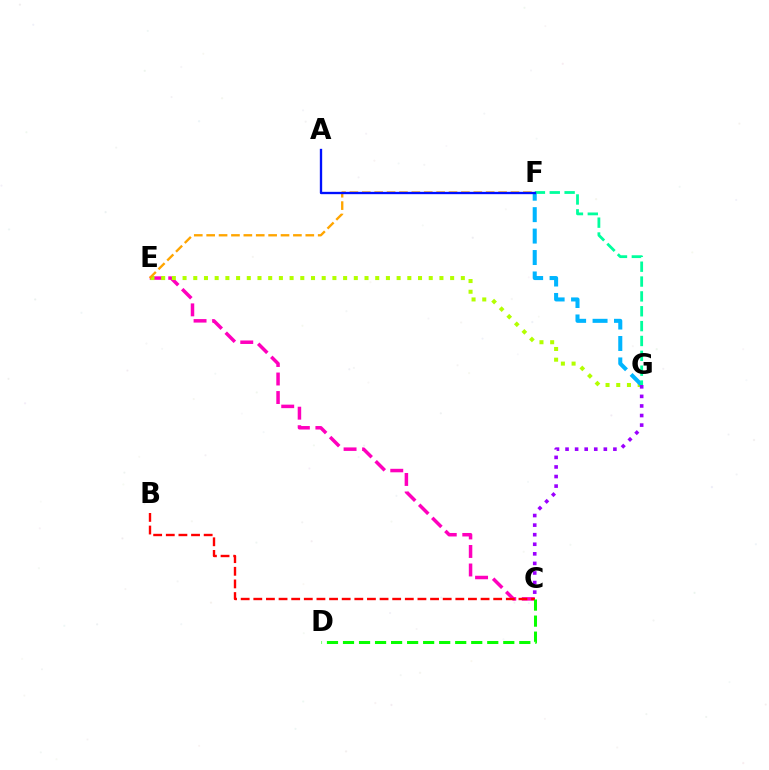{('C', 'E'): [{'color': '#ff00bd', 'line_style': 'dashed', 'thickness': 2.52}], ('B', 'C'): [{'color': '#ff0000', 'line_style': 'dashed', 'thickness': 1.72}], ('E', 'G'): [{'color': '#b3ff00', 'line_style': 'dotted', 'thickness': 2.91}], ('F', 'G'): [{'color': '#00b5ff', 'line_style': 'dashed', 'thickness': 2.91}, {'color': '#00ff9d', 'line_style': 'dashed', 'thickness': 2.02}], ('C', 'D'): [{'color': '#08ff00', 'line_style': 'dashed', 'thickness': 2.18}], ('C', 'G'): [{'color': '#9b00ff', 'line_style': 'dotted', 'thickness': 2.6}], ('E', 'F'): [{'color': '#ffa500', 'line_style': 'dashed', 'thickness': 1.68}], ('A', 'F'): [{'color': '#0010ff', 'line_style': 'solid', 'thickness': 1.68}]}